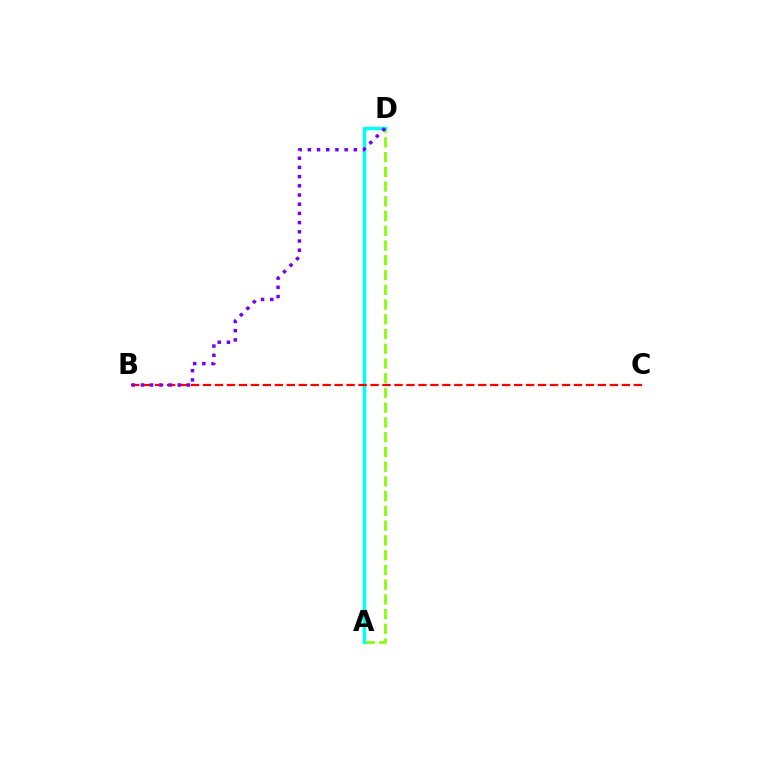{('A', 'D'): [{'color': '#84ff00', 'line_style': 'dashed', 'thickness': 2.0}, {'color': '#00fff6', 'line_style': 'solid', 'thickness': 2.5}], ('B', 'C'): [{'color': '#ff0000', 'line_style': 'dashed', 'thickness': 1.63}], ('B', 'D'): [{'color': '#7200ff', 'line_style': 'dotted', 'thickness': 2.5}]}